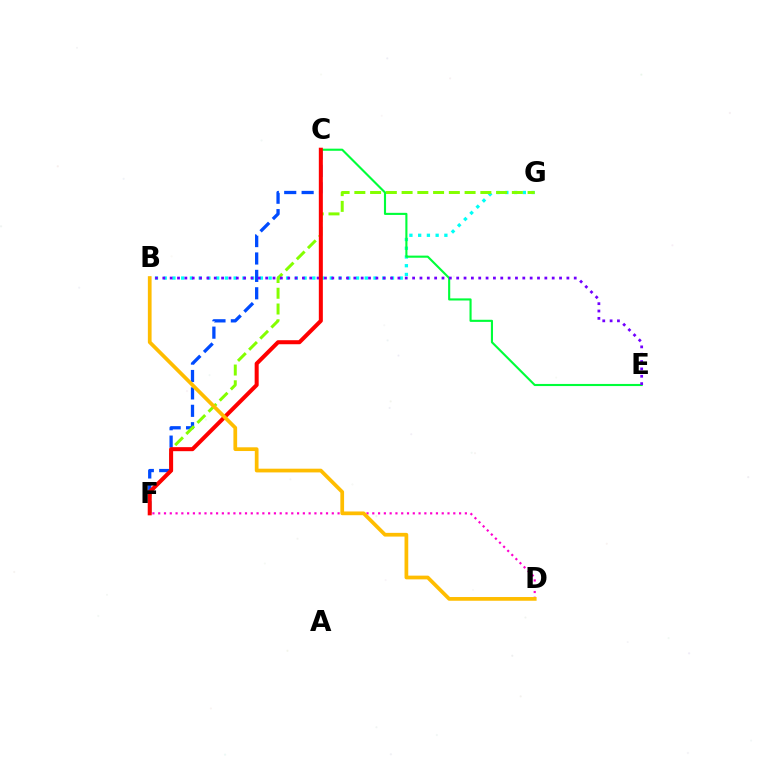{('B', 'G'): [{'color': '#00fff6', 'line_style': 'dotted', 'thickness': 2.38}], ('C', 'F'): [{'color': '#004bff', 'line_style': 'dashed', 'thickness': 2.36}, {'color': '#ff0000', 'line_style': 'solid', 'thickness': 2.9}], ('F', 'G'): [{'color': '#84ff00', 'line_style': 'dashed', 'thickness': 2.14}], ('C', 'E'): [{'color': '#00ff39', 'line_style': 'solid', 'thickness': 1.52}], ('B', 'E'): [{'color': '#7200ff', 'line_style': 'dotted', 'thickness': 2.0}], ('D', 'F'): [{'color': '#ff00cf', 'line_style': 'dotted', 'thickness': 1.57}], ('B', 'D'): [{'color': '#ffbd00', 'line_style': 'solid', 'thickness': 2.68}]}